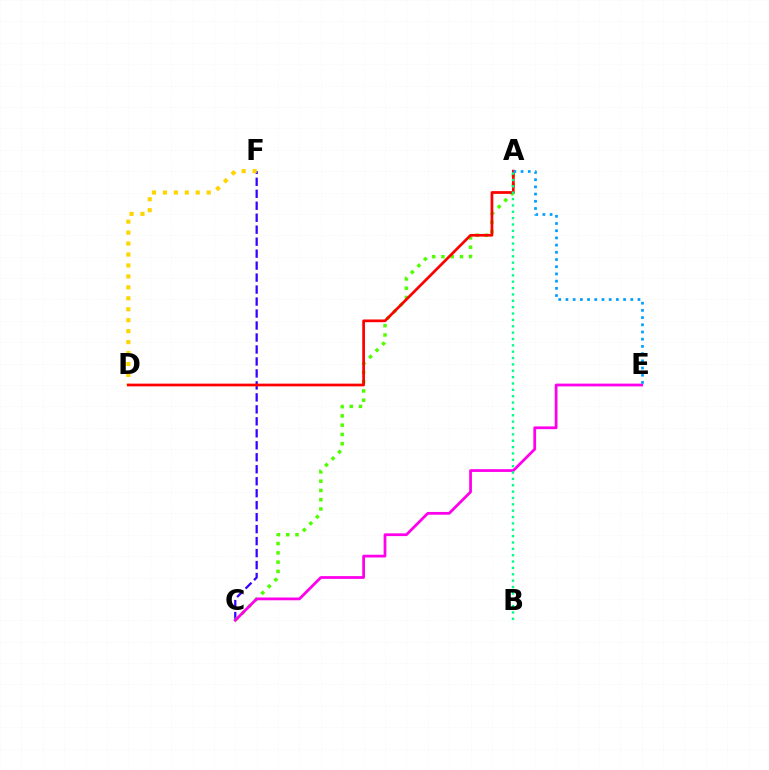{('C', 'F'): [{'color': '#3700ff', 'line_style': 'dashed', 'thickness': 1.63}], ('D', 'F'): [{'color': '#ffd500', 'line_style': 'dotted', 'thickness': 2.98}], ('A', 'C'): [{'color': '#4fff00', 'line_style': 'dotted', 'thickness': 2.52}], ('A', 'D'): [{'color': '#ff0000', 'line_style': 'solid', 'thickness': 1.96}], ('C', 'E'): [{'color': '#ff00ed', 'line_style': 'solid', 'thickness': 1.99}], ('A', 'E'): [{'color': '#009eff', 'line_style': 'dotted', 'thickness': 1.96}], ('A', 'B'): [{'color': '#00ff86', 'line_style': 'dotted', 'thickness': 1.73}]}